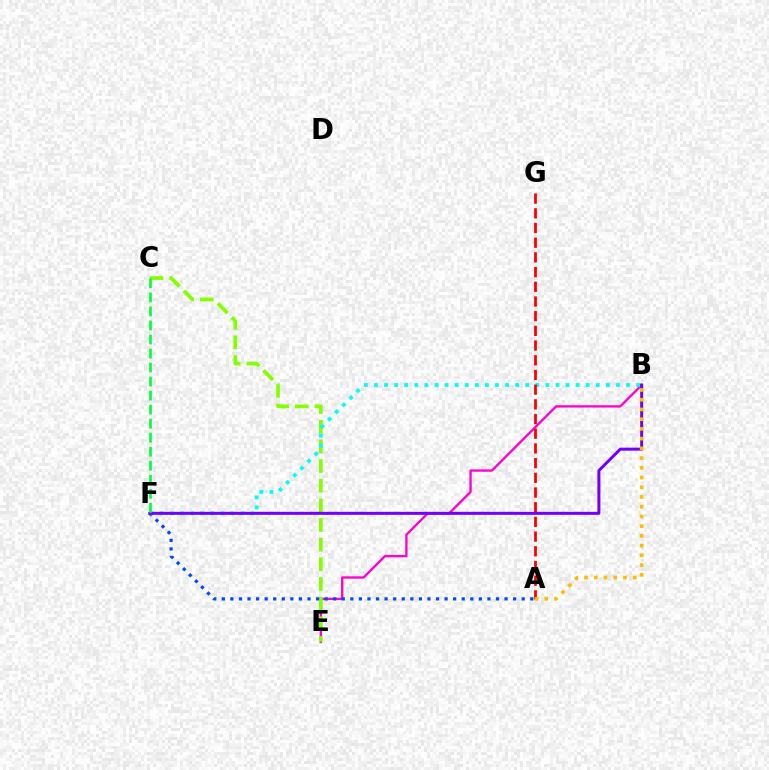{('B', 'E'): [{'color': '#ff00cf', 'line_style': 'solid', 'thickness': 1.68}], ('C', 'E'): [{'color': '#84ff00', 'line_style': 'dashed', 'thickness': 2.67}], ('A', 'F'): [{'color': '#004bff', 'line_style': 'dotted', 'thickness': 2.33}], ('B', 'F'): [{'color': '#00fff6', 'line_style': 'dotted', 'thickness': 2.74}, {'color': '#7200ff', 'line_style': 'solid', 'thickness': 2.16}], ('A', 'G'): [{'color': '#ff0000', 'line_style': 'dashed', 'thickness': 2.0}], ('A', 'B'): [{'color': '#ffbd00', 'line_style': 'dotted', 'thickness': 2.64}], ('C', 'F'): [{'color': '#00ff39', 'line_style': 'dashed', 'thickness': 1.91}]}